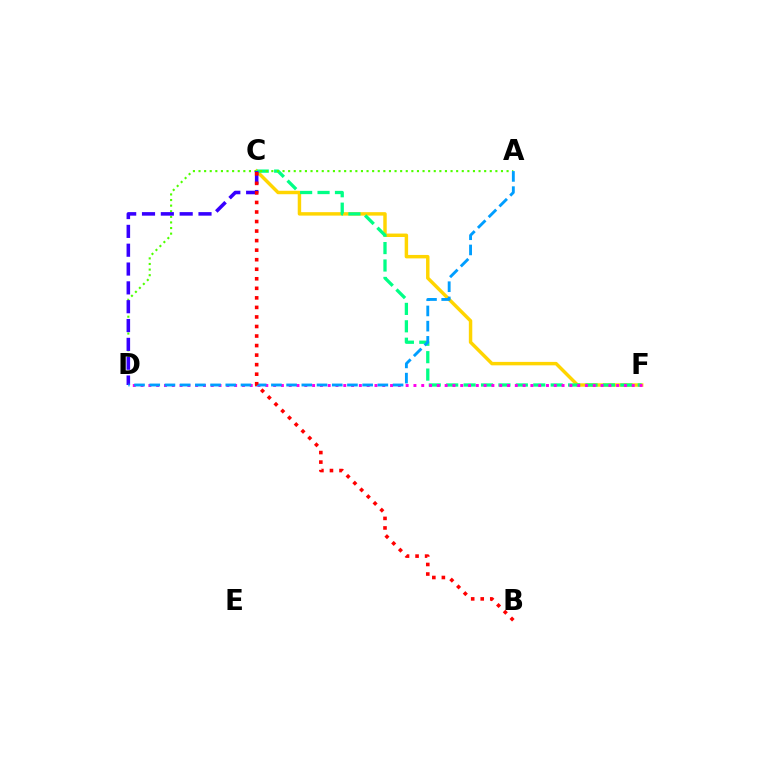{('C', 'F'): [{'color': '#ffd500', 'line_style': 'solid', 'thickness': 2.48}, {'color': '#00ff86', 'line_style': 'dashed', 'thickness': 2.37}], ('D', 'F'): [{'color': '#ff00ed', 'line_style': 'dotted', 'thickness': 2.12}], ('A', 'D'): [{'color': '#4fff00', 'line_style': 'dotted', 'thickness': 1.52}, {'color': '#009eff', 'line_style': 'dashed', 'thickness': 2.07}], ('C', 'D'): [{'color': '#3700ff', 'line_style': 'dashed', 'thickness': 2.56}], ('B', 'C'): [{'color': '#ff0000', 'line_style': 'dotted', 'thickness': 2.59}]}